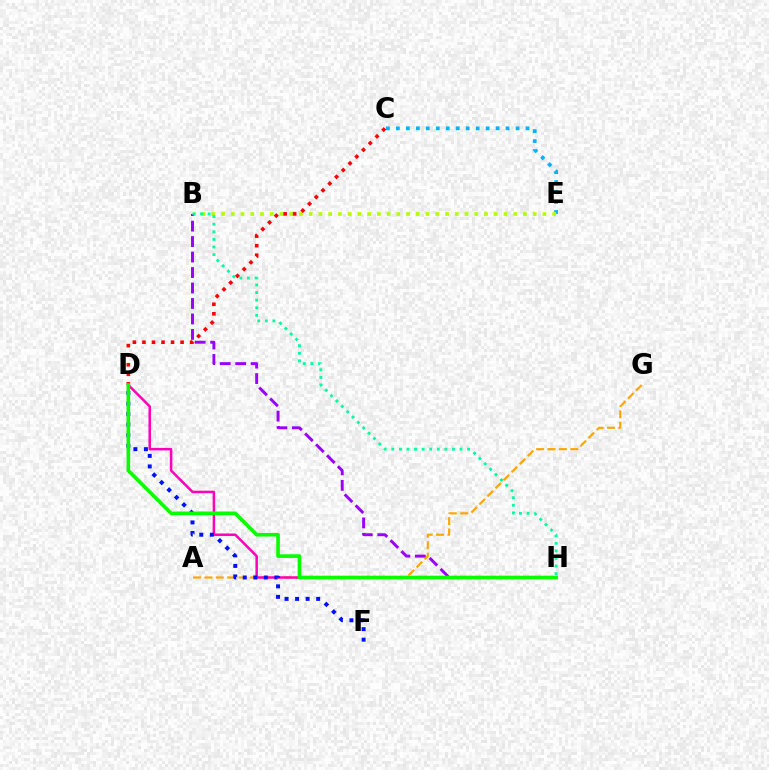{('C', 'E'): [{'color': '#00b5ff', 'line_style': 'dotted', 'thickness': 2.71}], ('A', 'G'): [{'color': '#ffa500', 'line_style': 'dashed', 'thickness': 1.55}], ('B', 'E'): [{'color': '#b3ff00', 'line_style': 'dotted', 'thickness': 2.65}], ('D', 'H'): [{'color': '#ff00bd', 'line_style': 'solid', 'thickness': 1.8}, {'color': '#08ff00', 'line_style': 'solid', 'thickness': 2.61}], ('C', 'D'): [{'color': '#ff0000', 'line_style': 'dotted', 'thickness': 2.59}], ('D', 'F'): [{'color': '#0010ff', 'line_style': 'dotted', 'thickness': 2.86}], ('B', 'H'): [{'color': '#9b00ff', 'line_style': 'dashed', 'thickness': 2.1}, {'color': '#00ff9d', 'line_style': 'dotted', 'thickness': 2.06}]}